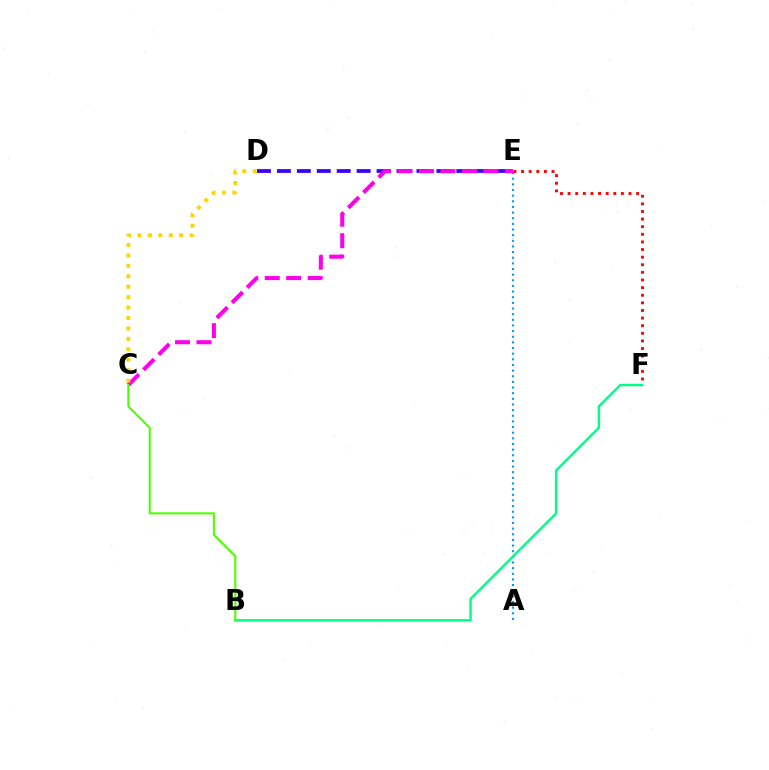{('A', 'E'): [{'color': '#009eff', 'line_style': 'dotted', 'thickness': 1.53}], ('B', 'F'): [{'color': '#00ff86', 'line_style': 'solid', 'thickness': 1.77}], ('D', 'E'): [{'color': '#3700ff', 'line_style': 'dashed', 'thickness': 2.71}], ('C', 'E'): [{'color': '#ff00ed', 'line_style': 'dashed', 'thickness': 2.92}], ('C', 'D'): [{'color': '#ffd500', 'line_style': 'dotted', 'thickness': 2.83}], ('E', 'F'): [{'color': '#ff0000', 'line_style': 'dotted', 'thickness': 2.07}], ('B', 'C'): [{'color': '#4fff00', 'line_style': 'solid', 'thickness': 1.5}]}